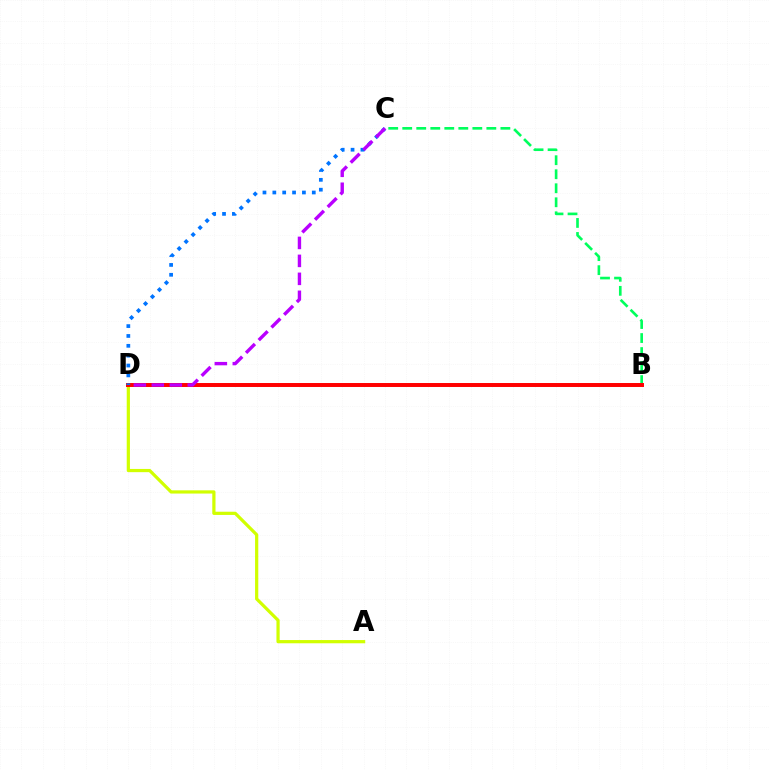{('B', 'C'): [{'color': '#00ff5c', 'line_style': 'dashed', 'thickness': 1.9}], ('A', 'D'): [{'color': '#d1ff00', 'line_style': 'solid', 'thickness': 2.32}], ('B', 'D'): [{'color': '#ff0000', 'line_style': 'solid', 'thickness': 2.85}], ('C', 'D'): [{'color': '#0074ff', 'line_style': 'dotted', 'thickness': 2.68}, {'color': '#b900ff', 'line_style': 'dashed', 'thickness': 2.44}]}